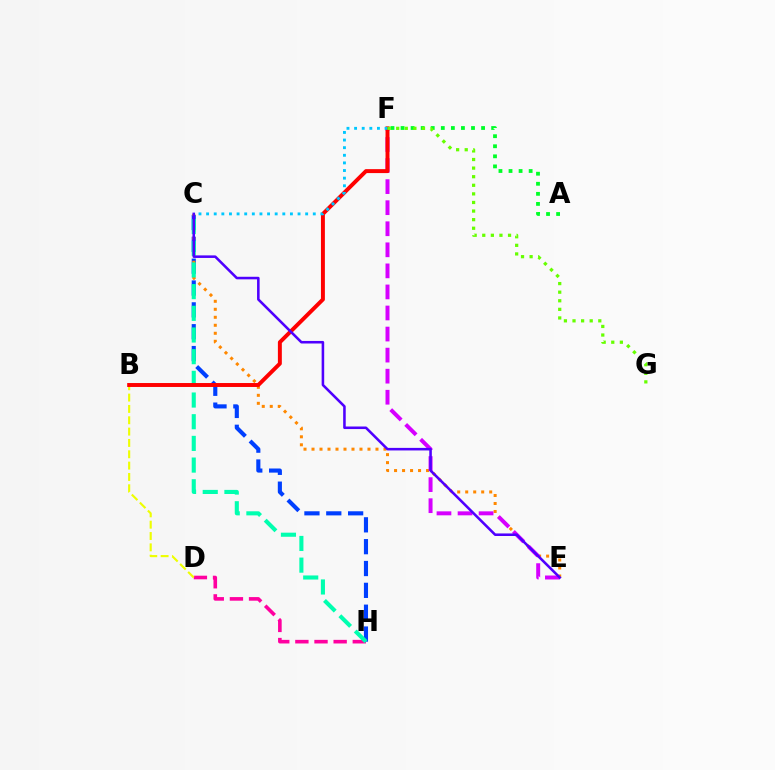{('C', 'H'): [{'color': '#003fff', 'line_style': 'dashed', 'thickness': 2.97}, {'color': '#00ffaf', 'line_style': 'dashed', 'thickness': 2.95}], ('A', 'F'): [{'color': '#00ff27', 'line_style': 'dotted', 'thickness': 2.73}], ('D', 'H'): [{'color': '#ff00a0', 'line_style': 'dashed', 'thickness': 2.6}], ('C', 'E'): [{'color': '#ff8800', 'line_style': 'dotted', 'thickness': 2.17}, {'color': '#4f00ff', 'line_style': 'solid', 'thickness': 1.84}], ('E', 'F'): [{'color': '#d600ff', 'line_style': 'dashed', 'thickness': 2.86}], ('B', 'D'): [{'color': '#eeff00', 'line_style': 'dashed', 'thickness': 1.54}], ('B', 'F'): [{'color': '#ff0000', 'line_style': 'solid', 'thickness': 2.84}], ('C', 'F'): [{'color': '#00c7ff', 'line_style': 'dotted', 'thickness': 2.07}], ('F', 'G'): [{'color': '#66ff00', 'line_style': 'dotted', 'thickness': 2.33}]}